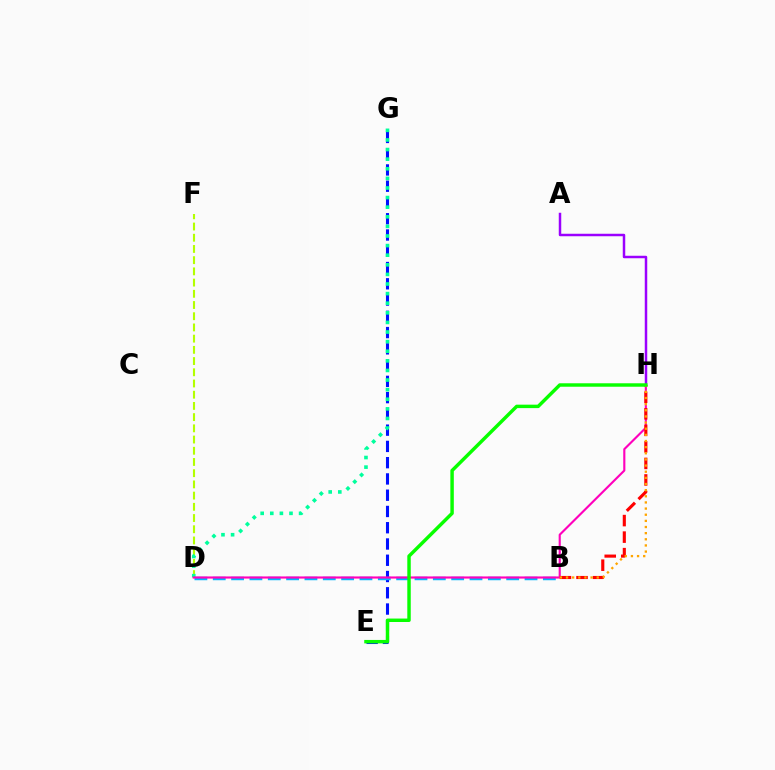{('D', 'F'): [{'color': '#b3ff00', 'line_style': 'dashed', 'thickness': 1.52}], ('E', 'G'): [{'color': '#0010ff', 'line_style': 'dashed', 'thickness': 2.21}], ('B', 'D'): [{'color': '#00b5ff', 'line_style': 'dashed', 'thickness': 2.49}], ('A', 'H'): [{'color': '#9b00ff', 'line_style': 'solid', 'thickness': 1.79}], ('D', 'G'): [{'color': '#00ff9d', 'line_style': 'dotted', 'thickness': 2.61}], ('D', 'H'): [{'color': '#ff00bd', 'line_style': 'solid', 'thickness': 1.53}], ('B', 'H'): [{'color': '#ff0000', 'line_style': 'dashed', 'thickness': 2.25}, {'color': '#ffa500', 'line_style': 'dotted', 'thickness': 1.67}], ('E', 'H'): [{'color': '#08ff00', 'line_style': 'solid', 'thickness': 2.48}]}